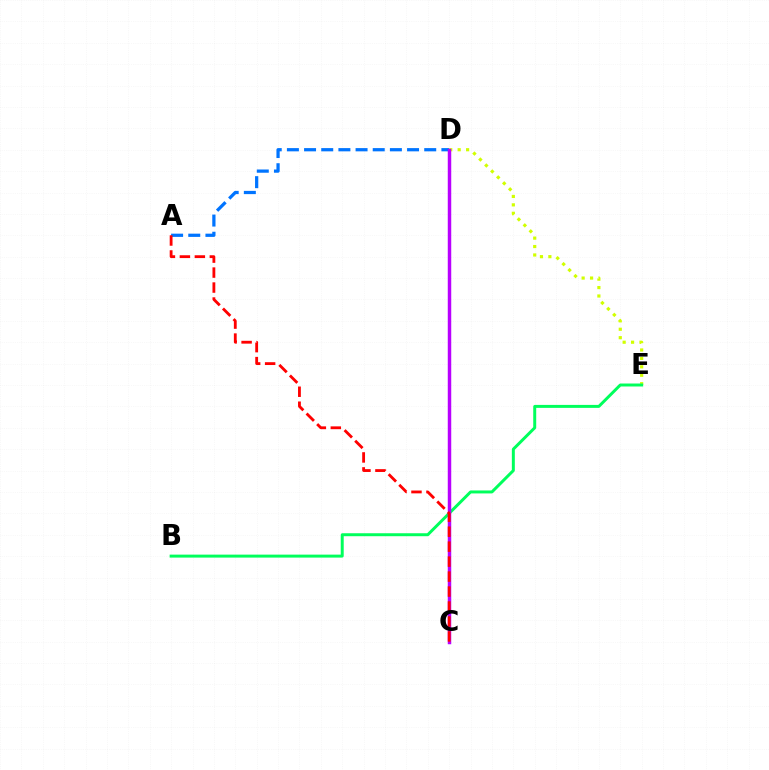{('A', 'D'): [{'color': '#0074ff', 'line_style': 'dashed', 'thickness': 2.33}], ('D', 'E'): [{'color': '#d1ff00', 'line_style': 'dotted', 'thickness': 2.29}], ('B', 'E'): [{'color': '#00ff5c', 'line_style': 'solid', 'thickness': 2.14}], ('C', 'D'): [{'color': '#b900ff', 'line_style': 'solid', 'thickness': 2.5}], ('A', 'C'): [{'color': '#ff0000', 'line_style': 'dashed', 'thickness': 2.03}]}